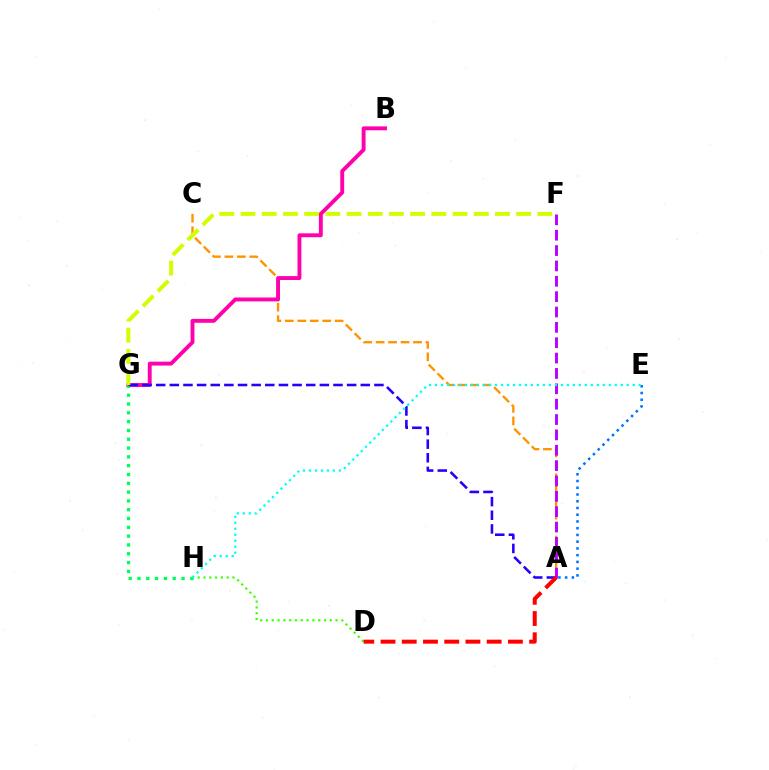{('A', 'E'): [{'color': '#0074ff', 'line_style': 'dotted', 'thickness': 1.83}], ('A', 'C'): [{'color': '#ff9400', 'line_style': 'dashed', 'thickness': 1.69}], ('D', 'H'): [{'color': '#3dff00', 'line_style': 'dotted', 'thickness': 1.58}], ('B', 'G'): [{'color': '#ff00ac', 'line_style': 'solid', 'thickness': 2.8}], ('G', 'H'): [{'color': '#00ff5c', 'line_style': 'dotted', 'thickness': 2.39}], ('A', 'G'): [{'color': '#2500ff', 'line_style': 'dashed', 'thickness': 1.85}], ('A', 'F'): [{'color': '#b900ff', 'line_style': 'dashed', 'thickness': 2.09}], ('A', 'D'): [{'color': '#ff0000', 'line_style': 'dashed', 'thickness': 2.88}], ('F', 'G'): [{'color': '#d1ff00', 'line_style': 'dashed', 'thickness': 2.88}], ('E', 'H'): [{'color': '#00fff6', 'line_style': 'dotted', 'thickness': 1.63}]}